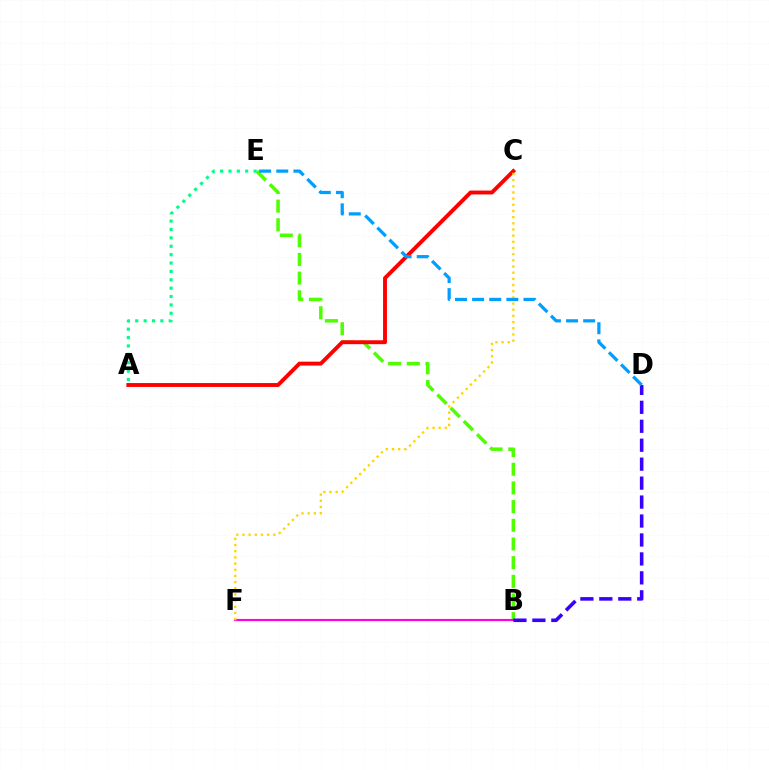{('B', 'E'): [{'color': '#4fff00', 'line_style': 'dashed', 'thickness': 2.54}], ('B', 'F'): [{'color': '#ff00ed', 'line_style': 'solid', 'thickness': 1.54}], ('A', 'C'): [{'color': '#ff0000', 'line_style': 'solid', 'thickness': 2.81}], ('B', 'D'): [{'color': '#3700ff', 'line_style': 'dashed', 'thickness': 2.57}], ('C', 'F'): [{'color': '#ffd500', 'line_style': 'dotted', 'thickness': 1.68}], ('A', 'E'): [{'color': '#00ff86', 'line_style': 'dotted', 'thickness': 2.28}], ('D', 'E'): [{'color': '#009eff', 'line_style': 'dashed', 'thickness': 2.33}]}